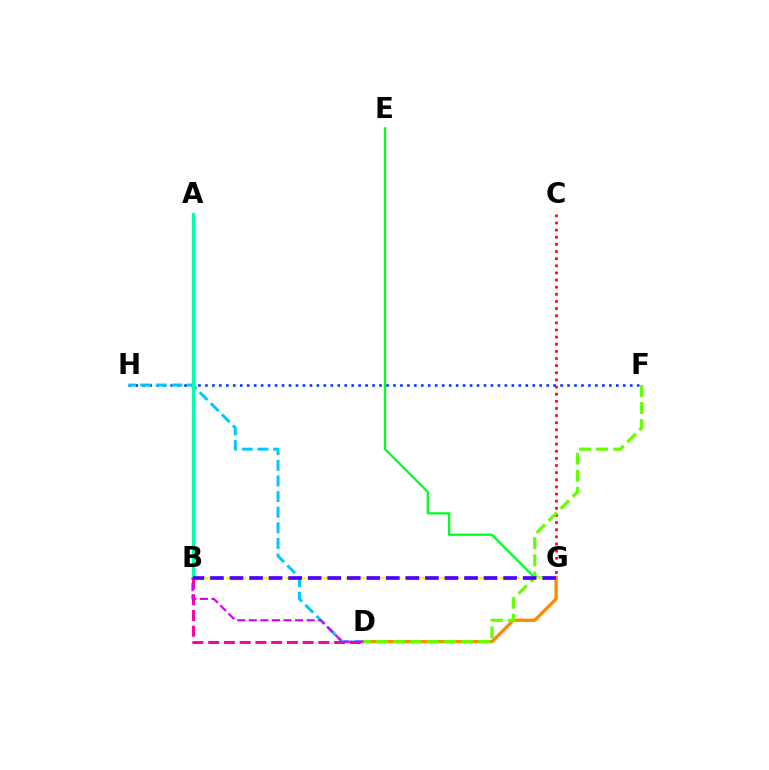{('F', 'H'): [{'color': '#003fff', 'line_style': 'dotted', 'thickness': 1.89}], ('D', 'H'): [{'color': '#00c7ff', 'line_style': 'dashed', 'thickness': 2.12}], ('E', 'G'): [{'color': '#00ff27', 'line_style': 'solid', 'thickness': 1.64}], ('D', 'G'): [{'color': '#ff8800', 'line_style': 'solid', 'thickness': 2.34}], ('A', 'B'): [{'color': '#00ffaf', 'line_style': 'solid', 'thickness': 2.35}], ('B', 'G'): [{'color': '#eeff00', 'line_style': 'dashed', 'thickness': 1.62}, {'color': '#4f00ff', 'line_style': 'dashed', 'thickness': 2.65}], ('B', 'D'): [{'color': '#ff00a0', 'line_style': 'dashed', 'thickness': 2.14}, {'color': '#d600ff', 'line_style': 'dashed', 'thickness': 1.57}], ('C', 'G'): [{'color': '#ff0000', 'line_style': 'dotted', 'thickness': 1.94}], ('D', 'F'): [{'color': '#66ff00', 'line_style': 'dashed', 'thickness': 2.32}]}